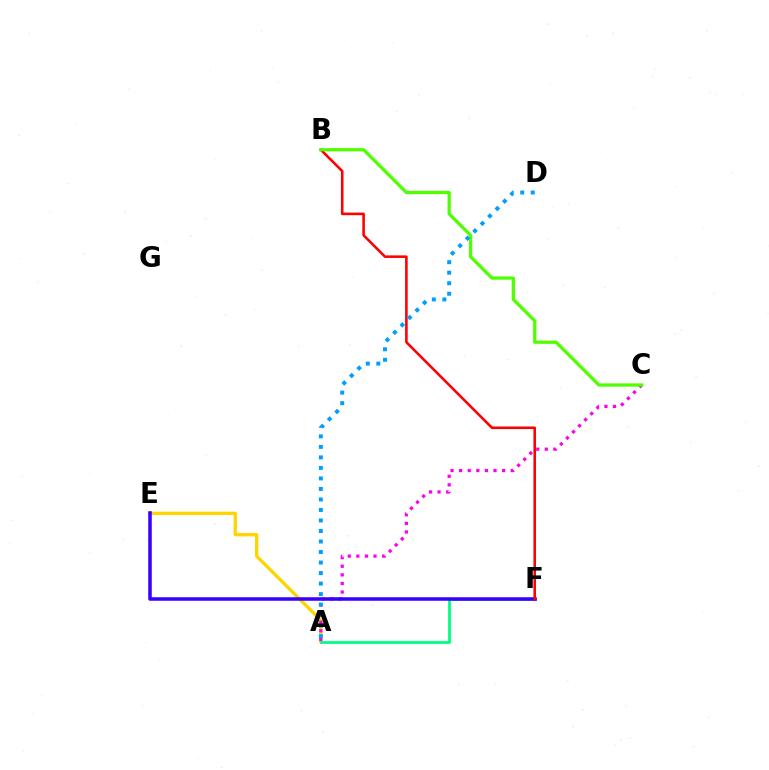{('A', 'E'): [{'color': '#ffd500', 'line_style': 'solid', 'thickness': 2.4}], ('A', 'C'): [{'color': '#ff00ed', 'line_style': 'dotted', 'thickness': 2.33}], ('A', 'F'): [{'color': '#00ff86', 'line_style': 'solid', 'thickness': 2.03}], ('E', 'F'): [{'color': '#3700ff', 'line_style': 'solid', 'thickness': 2.54}], ('B', 'F'): [{'color': '#ff0000', 'line_style': 'solid', 'thickness': 1.86}], ('B', 'C'): [{'color': '#4fff00', 'line_style': 'solid', 'thickness': 2.34}], ('A', 'D'): [{'color': '#009eff', 'line_style': 'dotted', 'thickness': 2.86}]}